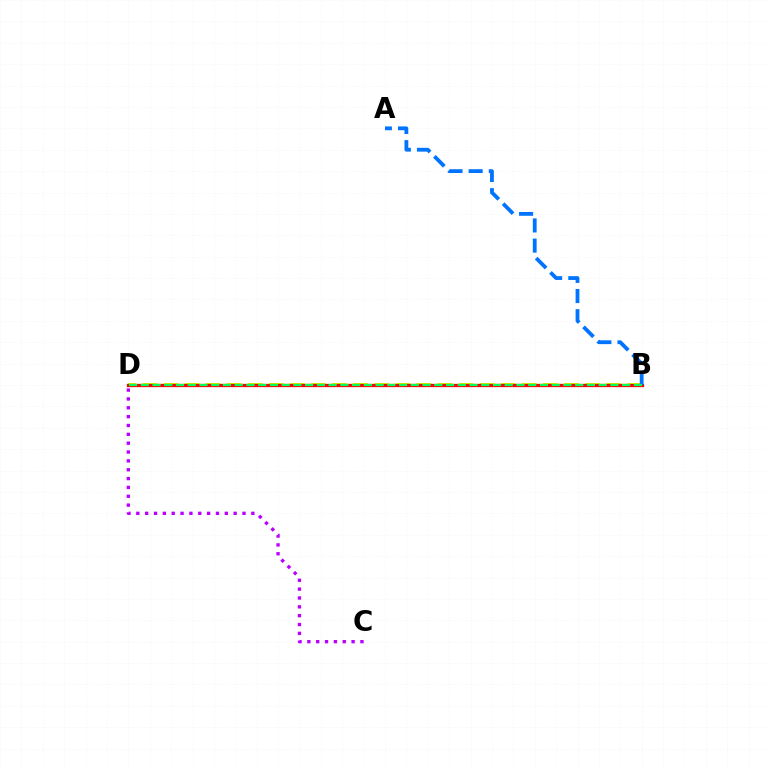{('B', 'D'): [{'color': '#d1ff00', 'line_style': 'dashed', 'thickness': 2.86}, {'color': '#ff0000', 'line_style': 'solid', 'thickness': 2.35}, {'color': '#00ff5c', 'line_style': 'dashed', 'thickness': 1.59}], ('C', 'D'): [{'color': '#b900ff', 'line_style': 'dotted', 'thickness': 2.4}], ('A', 'B'): [{'color': '#0074ff', 'line_style': 'dashed', 'thickness': 2.74}]}